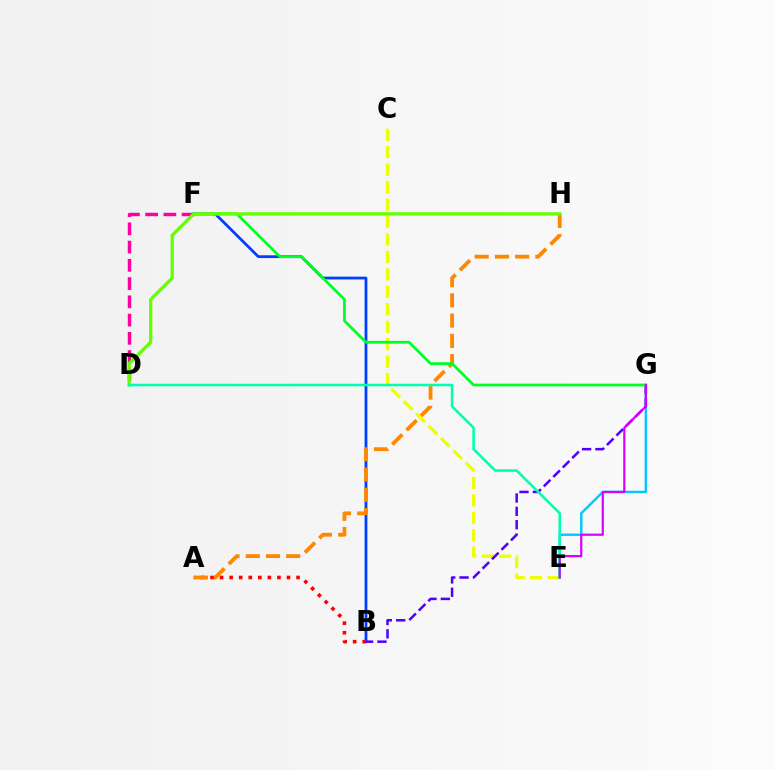{('B', 'F'): [{'color': '#003fff', 'line_style': 'solid', 'thickness': 2.01}], ('E', 'G'): [{'color': '#00c7ff', 'line_style': 'solid', 'thickness': 1.72}, {'color': '#d600ff', 'line_style': 'solid', 'thickness': 1.59}], ('A', 'B'): [{'color': '#ff0000', 'line_style': 'dotted', 'thickness': 2.6}], ('A', 'H'): [{'color': '#ff8800', 'line_style': 'dashed', 'thickness': 2.75}], ('C', 'E'): [{'color': '#eeff00', 'line_style': 'dashed', 'thickness': 2.37}], ('D', 'F'): [{'color': '#ff00a0', 'line_style': 'dashed', 'thickness': 2.48}], ('B', 'G'): [{'color': '#4f00ff', 'line_style': 'dashed', 'thickness': 1.82}], ('F', 'G'): [{'color': '#00ff27', 'line_style': 'solid', 'thickness': 1.98}], ('D', 'H'): [{'color': '#66ff00', 'line_style': 'solid', 'thickness': 2.37}], ('D', 'E'): [{'color': '#00ffaf', 'line_style': 'solid', 'thickness': 1.85}]}